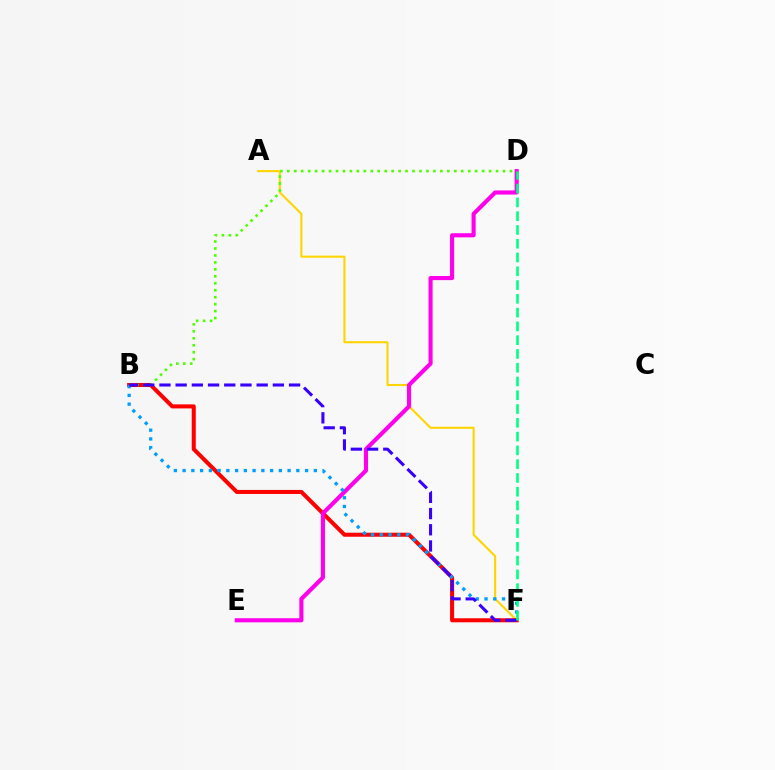{('A', 'F'): [{'color': '#ffd500', 'line_style': 'solid', 'thickness': 1.5}], ('B', 'F'): [{'color': '#ff0000', 'line_style': 'solid', 'thickness': 2.91}, {'color': '#009eff', 'line_style': 'dotted', 'thickness': 2.38}, {'color': '#3700ff', 'line_style': 'dashed', 'thickness': 2.2}], ('D', 'E'): [{'color': '#ff00ed', 'line_style': 'solid', 'thickness': 2.96}], ('B', 'D'): [{'color': '#4fff00', 'line_style': 'dotted', 'thickness': 1.89}], ('D', 'F'): [{'color': '#00ff86', 'line_style': 'dashed', 'thickness': 1.87}]}